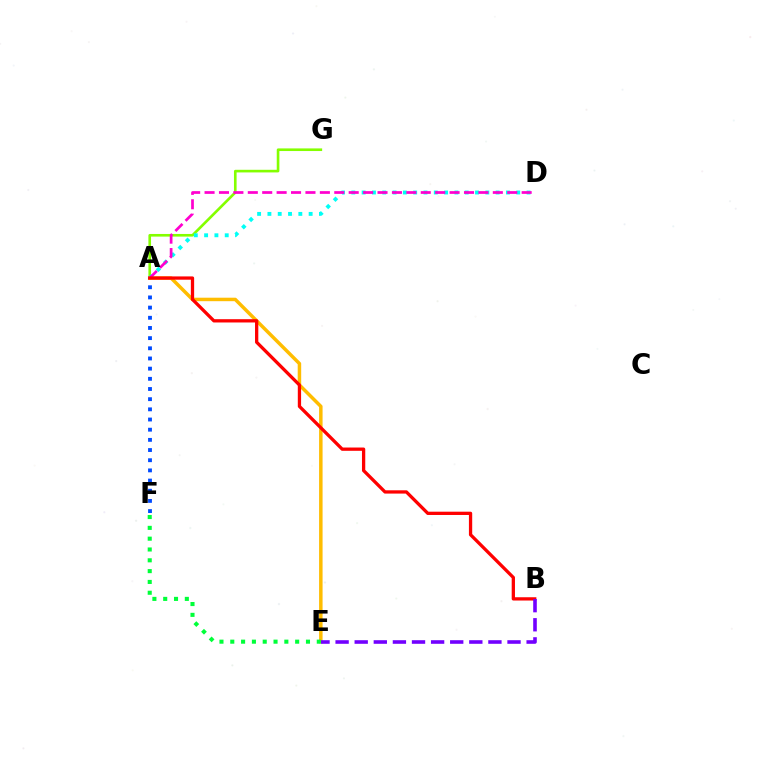{('A', 'G'): [{'color': '#84ff00', 'line_style': 'solid', 'thickness': 1.9}], ('A', 'E'): [{'color': '#ffbd00', 'line_style': 'solid', 'thickness': 2.51}], ('E', 'F'): [{'color': '#00ff39', 'line_style': 'dotted', 'thickness': 2.94}], ('A', 'D'): [{'color': '#00fff6', 'line_style': 'dotted', 'thickness': 2.8}, {'color': '#ff00cf', 'line_style': 'dashed', 'thickness': 1.96}], ('A', 'F'): [{'color': '#004bff', 'line_style': 'dotted', 'thickness': 2.76}], ('A', 'B'): [{'color': '#ff0000', 'line_style': 'solid', 'thickness': 2.37}], ('B', 'E'): [{'color': '#7200ff', 'line_style': 'dashed', 'thickness': 2.59}]}